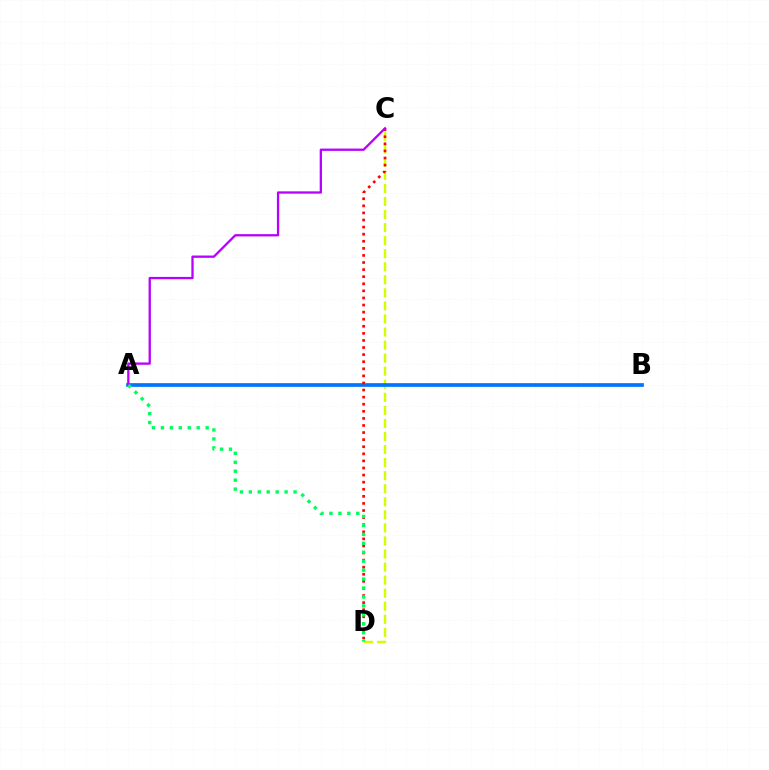{('C', 'D'): [{'color': '#d1ff00', 'line_style': 'dashed', 'thickness': 1.77}, {'color': '#ff0000', 'line_style': 'dotted', 'thickness': 1.93}], ('A', 'B'): [{'color': '#0074ff', 'line_style': 'solid', 'thickness': 2.67}], ('A', 'C'): [{'color': '#b900ff', 'line_style': 'solid', 'thickness': 1.66}], ('A', 'D'): [{'color': '#00ff5c', 'line_style': 'dotted', 'thickness': 2.43}]}